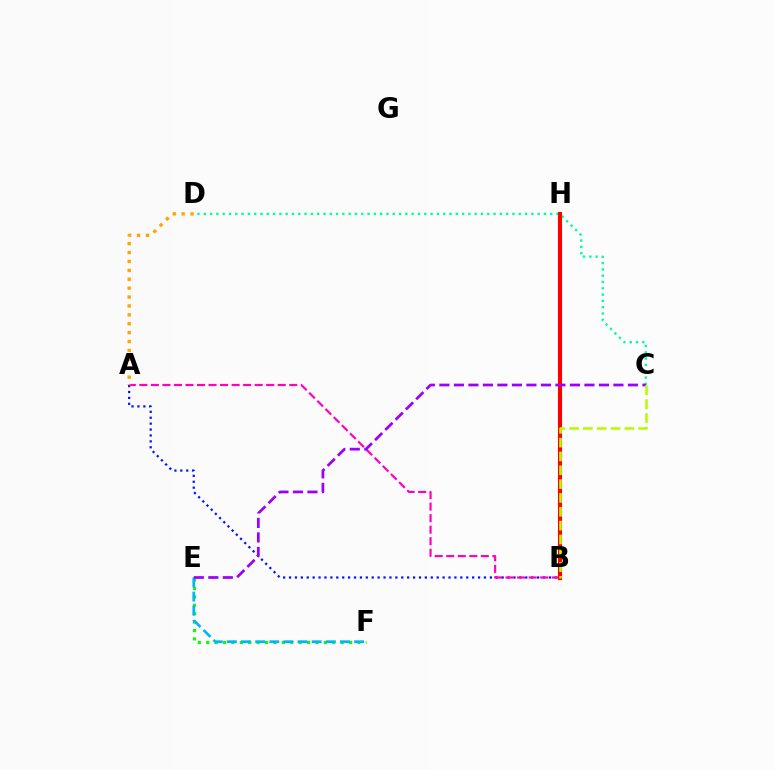{('A', 'B'): [{'color': '#0010ff', 'line_style': 'dotted', 'thickness': 1.6}, {'color': '#ff00bd', 'line_style': 'dashed', 'thickness': 1.57}], ('C', 'D'): [{'color': '#00ff9d', 'line_style': 'dotted', 'thickness': 1.71}], ('E', 'F'): [{'color': '#08ff00', 'line_style': 'dotted', 'thickness': 2.28}, {'color': '#00b5ff', 'line_style': 'dashed', 'thickness': 1.92}], ('A', 'D'): [{'color': '#ffa500', 'line_style': 'dotted', 'thickness': 2.42}], ('B', 'H'): [{'color': '#ff0000', 'line_style': 'solid', 'thickness': 2.96}], ('C', 'E'): [{'color': '#9b00ff', 'line_style': 'dashed', 'thickness': 1.97}], ('B', 'C'): [{'color': '#b3ff00', 'line_style': 'dashed', 'thickness': 1.88}]}